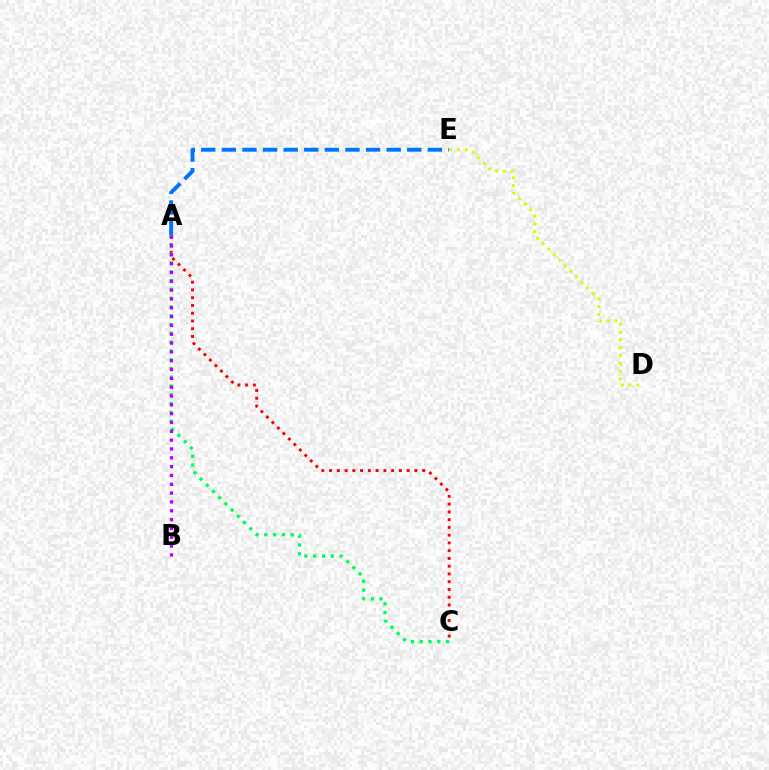{('A', 'C'): [{'color': '#ff0000', 'line_style': 'dotted', 'thickness': 2.11}, {'color': '#00ff5c', 'line_style': 'dotted', 'thickness': 2.39}], ('A', 'E'): [{'color': '#0074ff', 'line_style': 'dashed', 'thickness': 2.8}], ('A', 'B'): [{'color': '#b900ff', 'line_style': 'dotted', 'thickness': 2.4}], ('D', 'E'): [{'color': '#d1ff00', 'line_style': 'dotted', 'thickness': 2.13}]}